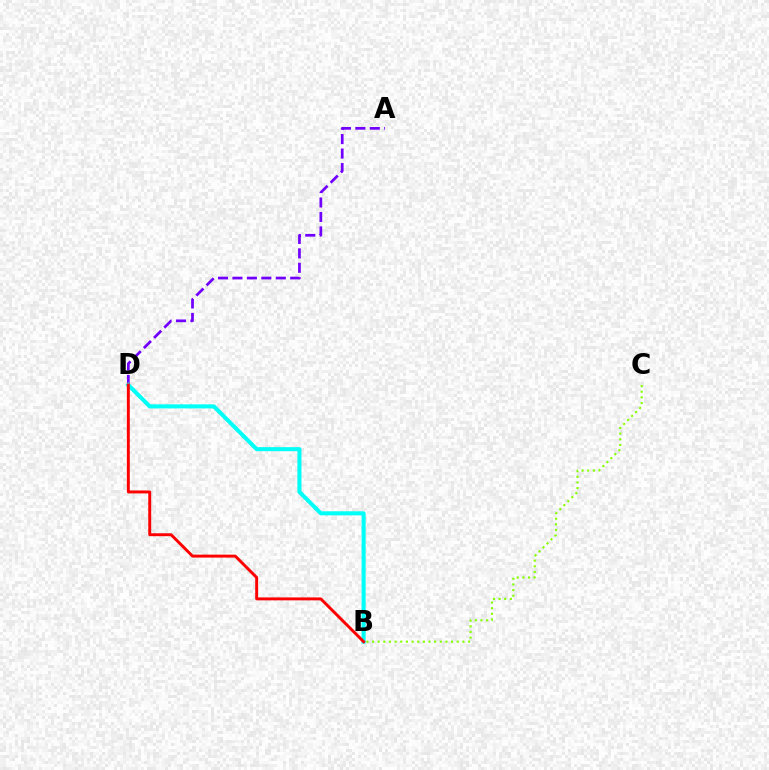{('A', 'D'): [{'color': '#7200ff', 'line_style': 'dashed', 'thickness': 1.96}], ('B', 'C'): [{'color': '#84ff00', 'line_style': 'dotted', 'thickness': 1.53}], ('B', 'D'): [{'color': '#00fff6', 'line_style': 'solid', 'thickness': 2.93}, {'color': '#ff0000', 'line_style': 'solid', 'thickness': 2.11}]}